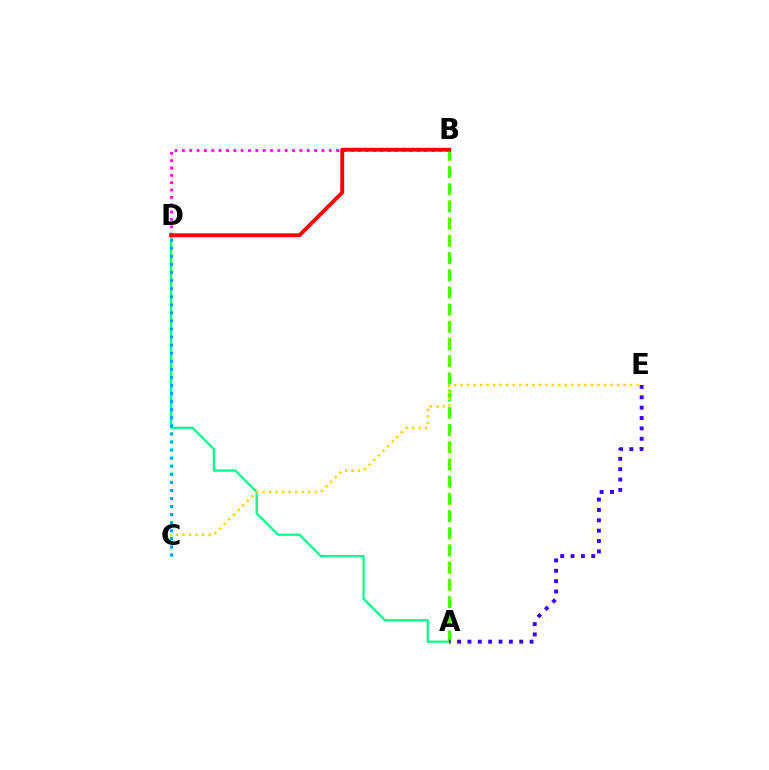{('B', 'D'): [{'color': '#ff00ed', 'line_style': 'dotted', 'thickness': 2.0}, {'color': '#ff0000', 'line_style': 'solid', 'thickness': 2.77}], ('A', 'D'): [{'color': '#00ff86', 'line_style': 'solid', 'thickness': 1.61}], ('A', 'B'): [{'color': '#4fff00', 'line_style': 'dashed', 'thickness': 2.34}], ('A', 'E'): [{'color': '#3700ff', 'line_style': 'dotted', 'thickness': 2.81}], ('C', 'E'): [{'color': '#ffd500', 'line_style': 'dotted', 'thickness': 1.77}], ('C', 'D'): [{'color': '#009eff', 'line_style': 'dotted', 'thickness': 2.19}]}